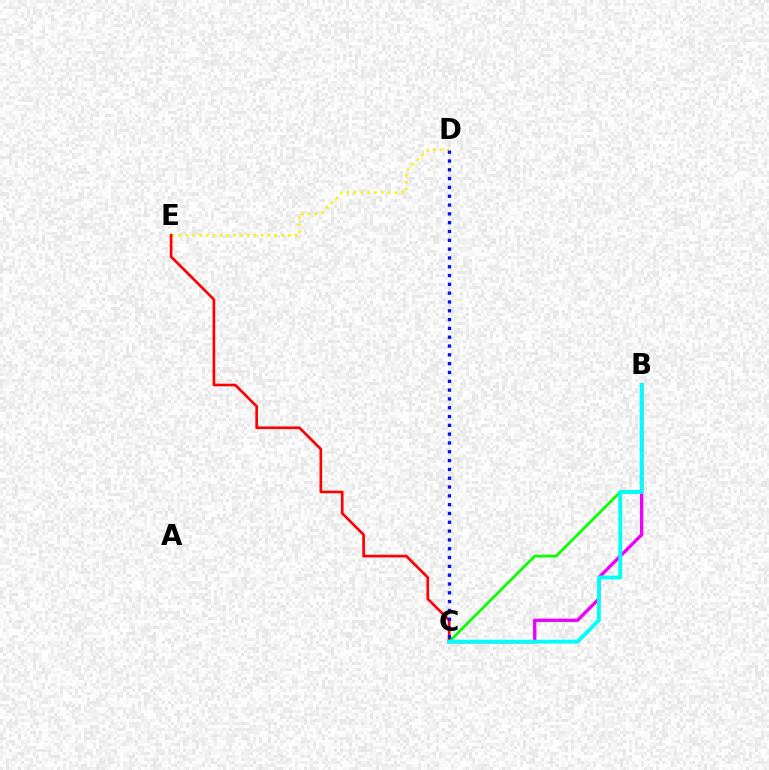{('B', 'C'): [{'color': '#ee00ff', 'line_style': 'solid', 'thickness': 2.4}, {'color': '#08ff00', 'line_style': 'solid', 'thickness': 1.98}, {'color': '#00fff6', 'line_style': 'solid', 'thickness': 2.77}], ('D', 'E'): [{'color': '#fcf500', 'line_style': 'dotted', 'thickness': 1.86}], ('C', 'E'): [{'color': '#ff0000', 'line_style': 'solid', 'thickness': 1.91}], ('C', 'D'): [{'color': '#0010ff', 'line_style': 'dotted', 'thickness': 2.39}]}